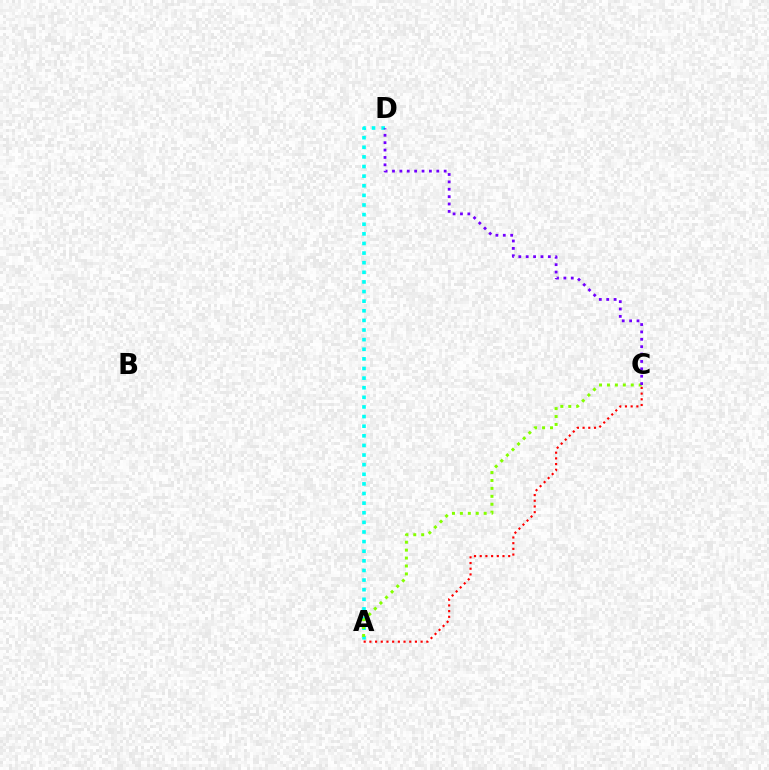{('A', 'D'): [{'color': '#00fff6', 'line_style': 'dotted', 'thickness': 2.61}], ('A', 'C'): [{'color': '#84ff00', 'line_style': 'dotted', 'thickness': 2.15}, {'color': '#ff0000', 'line_style': 'dotted', 'thickness': 1.55}], ('C', 'D'): [{'color': '#7200ff', 'line_style': 'dotted', 'thickness': 2.01}]}